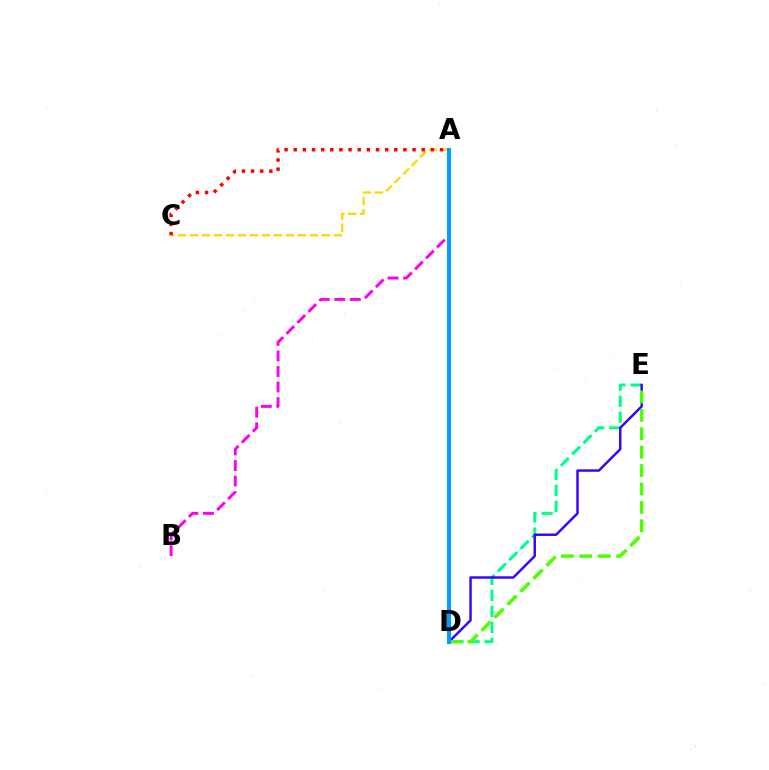{('A', 'C'): [{'color': '#ffd500', 'line_style': 'dashed', 'thickness': 1.63}, {'color': '#ff0000', 'line_style': 'dotted', 'thickness': 2.48}], ('D', 'E'): [{'color': '#00ff86', 'line_style': 'dashed', 'thickness': 2.18}, {'color': '#3700ff', 'line_style': 'solid', 'thickness': 1.75}, {'color': '#4fff00', 'line_style': 'dashed', 'thickness': 2.5}], ('A', 'B'): [{'color': '#ff00ed', 'line_style': 'dashed', 'thickness': 2.11}], ('A', 'D'): [{'color': '#009eff', 'line_style': 'solid', 'thickness': 2.93}]}